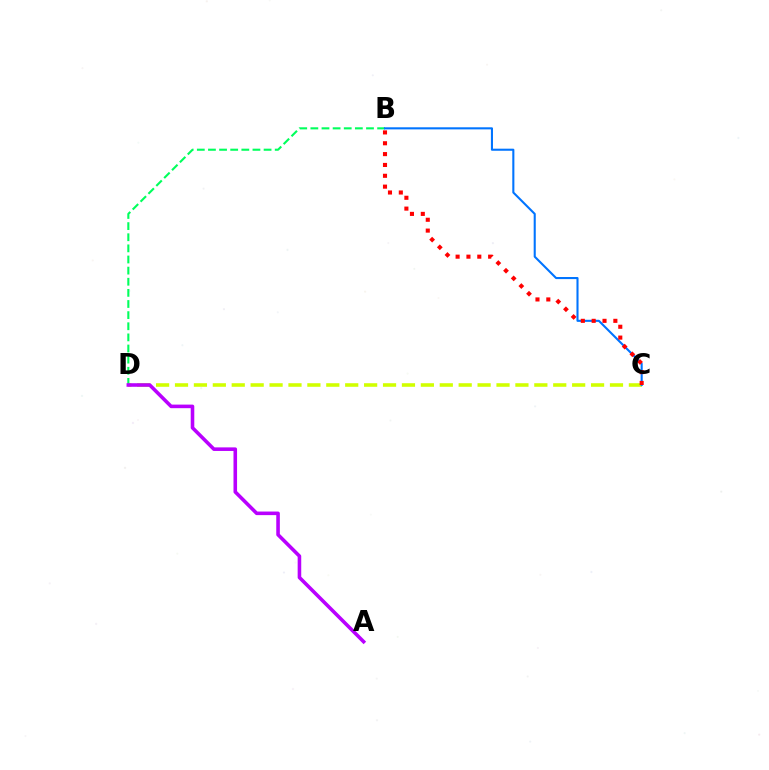{('C', 'D'): [{'color': '#d1ff00', 'line_style': 'dashed', 'thickness': 2.57}], ('B', 'D'): [{'color': '#00ff5c', 'line_style': 'dashed', 'thickness': 1.51}], ('B', 'C'): [{'color': '#0074ff', 'line_style': 'solid', 'thickness': 1.5}, {'color': '#ff0000', 'line_style': 'dotted', 'thickness': 2.95}], ('A', 'D'): [{'color': '#b900ff', 'line_style': 'solid', 'thickness': 2.58}]}